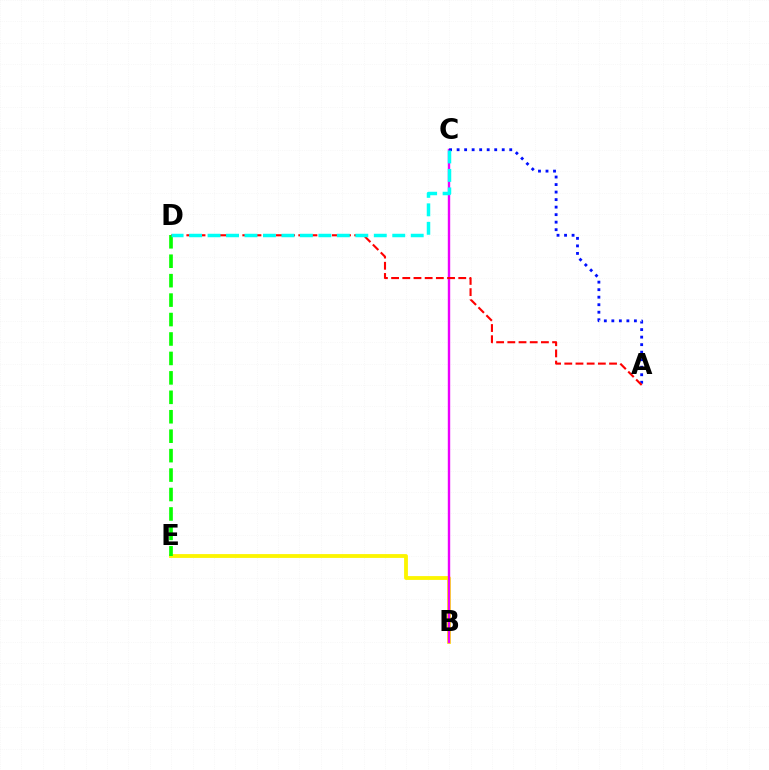{('B', 'E'): [{'color': '#fcf500', 'line_style': 'solid', 'thickness': 2.75}], ('D', 'E'): [{'color': '#08ff00', 'line_style': 'dashed', 'thickness': 2.64}], ('B', 'C'): [{'color': '#ee00ff', 'line_style': 'solid', 'thickness': 1.73}], ('A', 'C'): [{'color': '#0010ff', 'line_style': 'dotted', 'thickness': 2.04}], ('A', 'D'): [{'color': '#ff0000', 'line_style': 'dashed', 'thickness': 1.52}], ('C', 'D'): [{'color': '#00fff6', 'line_style': 'dashed', 'thickness': 2.51}]}